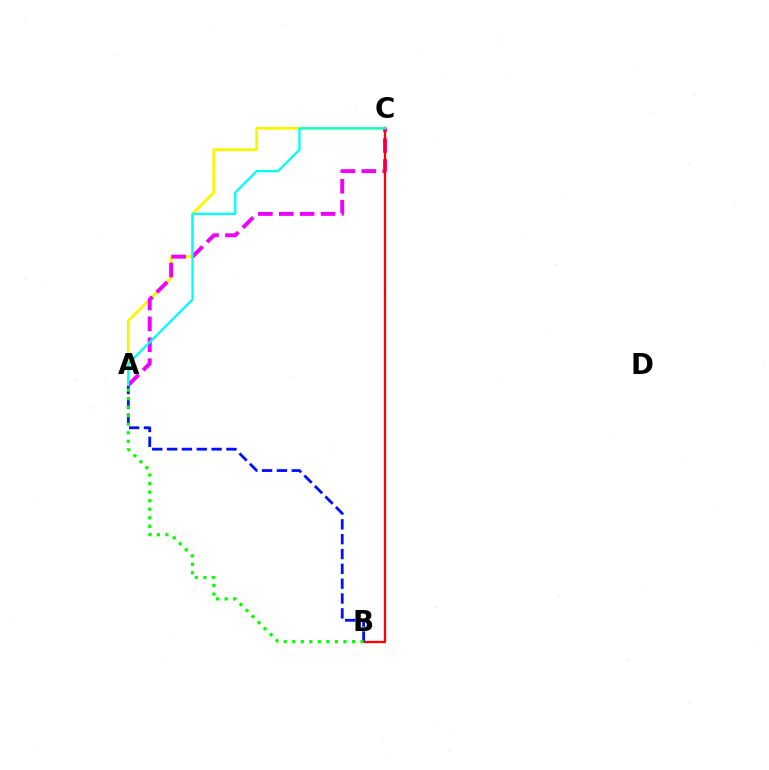{('A', 'C'): [{'color': '#fcf500', 'line_style': 'solid', 'thickness': 2.04}, {'color': '#ee00ff', 'line_style': 'dashed', 'thickness': 2.84}, {'color': '#00fff6', 'line_style': 'solid', 'thickness': 1.68}], ('B', 'C'): [{'color': '#ff0000', 'line_style': 'solid', 'thickness': 1.66}], ('A', 'B'): [{'color': '#0010ff', 'line_style': 'dashed', 'thickness': 2.02}, {'color': '#08ff00', 'line_style': 'dotted', 'thickness': 2.32}]}